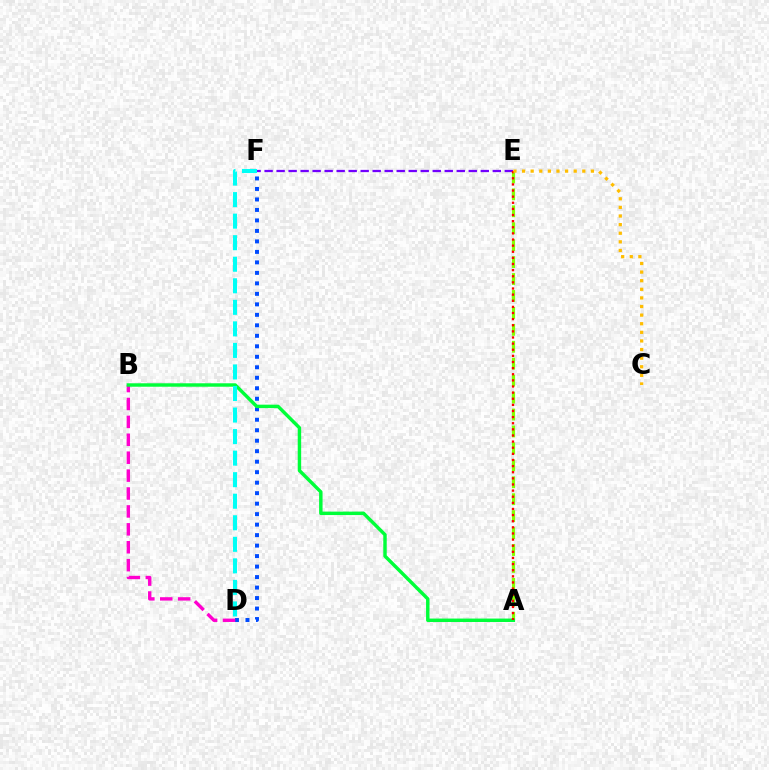{('E', 'F'): [{'color': '#7200ff', 'line_style': 'dashed', 'thickness': 1.63}], ('A', 'E'): [{'color': '#84ff00', 'line_style': 'dashed', 'thickness': 2.3}, {'color': '#ff0000', 'line_style': 'dotted', 'thickness': 1.66}], ('D', 'F'): [{'color': '#004bff', 'line_style': 'dotted', 'thickness': 2.85}, {'color': '#00fff6', 'line_style': 'dashed', 'thickness': 2.93}], ('B', 'D'): [{'color': '#ff00cf', 'line_style': 'dashed', 'thickness': 2.43}], ('A', 'B'): [{'color': '#00ff39', 'line_style': 'solid', 'thickness': 2.48}], ('C', 'E'): [{'color': '#ffbd00', 'line_style': 'dotted', 'thickness': 2.34}]}